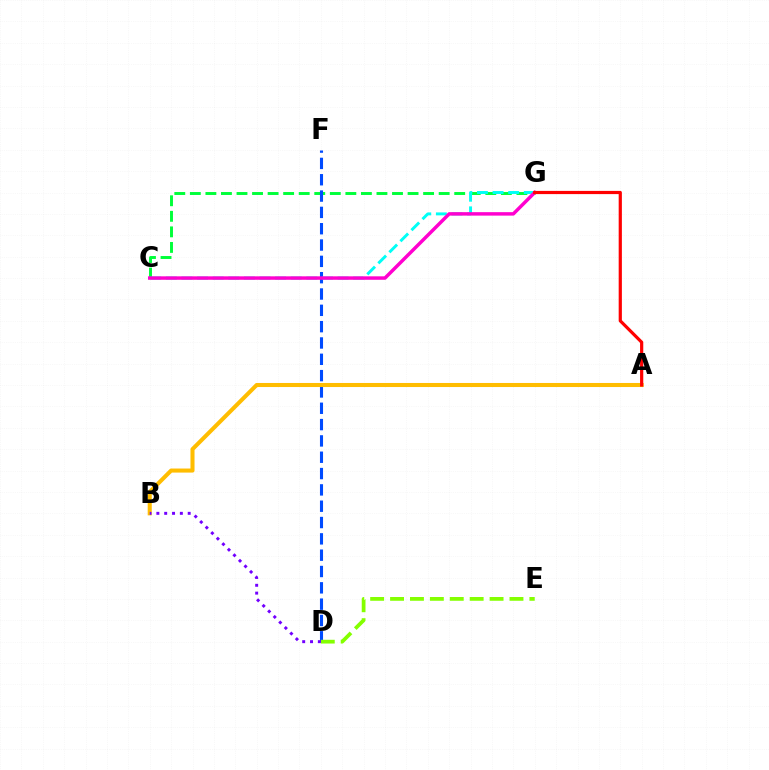{('C', 'G'): [{'color': '#00ff39', 'line_style': 'dashed', 'thickness': 2.11}, {'color': '#00fff6', 'line_style': 'dashed', 'thickness': 2.12}, {'color': '#ff00cf', 'line_style': 'solid', 'thickness': 2.49}], ('D', 'F'): [{'color': '#004bff', 'line_style': 'dashed', 'thickness': 2.22}], ('A', 'B'): [{'color': '#ffbd00', 'line_style': 'solid', 'thickness': 2.92}], ('A', 'G'): [{'color': '#ff0000', 'line_style': 'solid', 'thickness': 2.3}], ('D', 'E'): [{'color': '#84ff00', 'line_style': 'dashed', 'thickness': 2.7}], ('B', 'D'): [{'color': '#7200ff', 'line_style': 'dotted', 'thickness': 2.13}]}